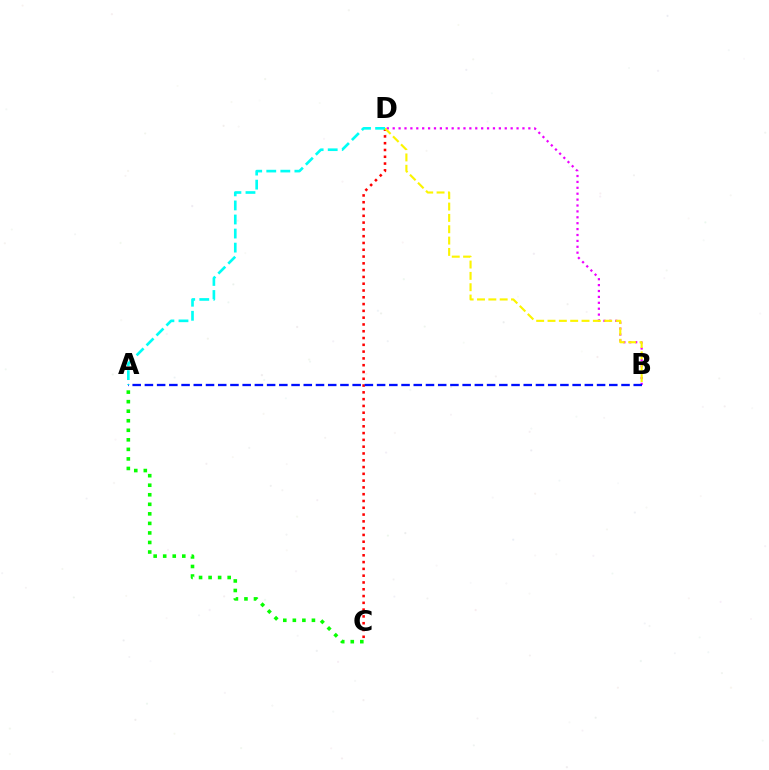{('B', 'D'): [{'color': '#ee00ff', 'line_style': 'dotted', 'thickness': 1.6}, {'color': '#fcf500', 'line_style': 'dashed', 'thickness': 1.54}], ('A', 'C'): [{'color': '#08ff00', 'line_style': 'dotted', 'thickness': 2.59}], ('C', 'D'): [{'color': '#ff0000', 'line_style': 'dotted', 'thickness': 1.84}], ('A', 'B'): [{'color': '#0010ff', 'line_style': 'dashed', 'thickness': 1.66}], ('A', 'D'): [{'color': '#00fff6', 'line_style': 'dashed', 'thickness': 1.91}]}